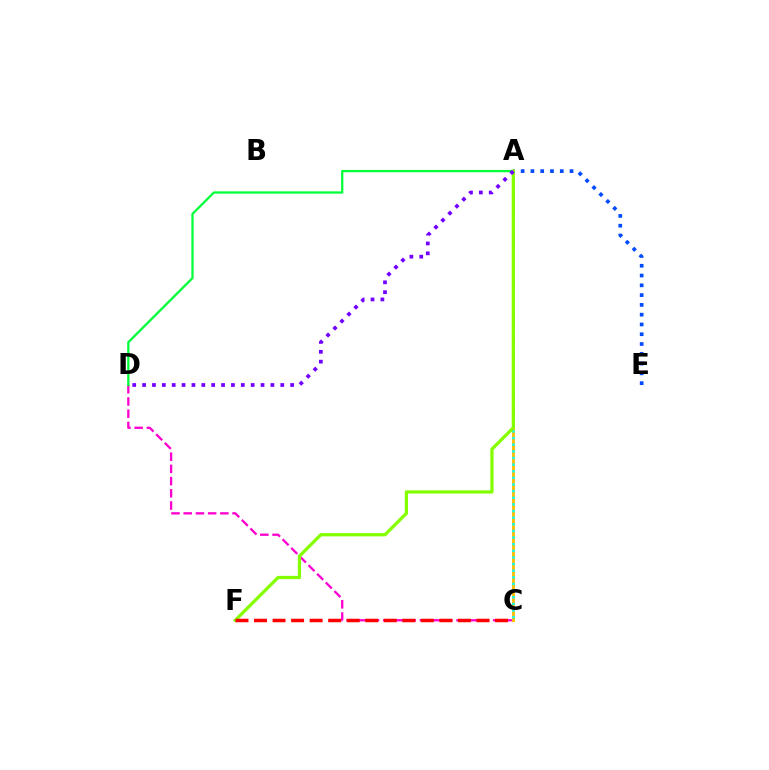{('C', 'D'): [{'color': '#ff00cf', 'line_style': 'dashed', 'thickness': 1.66}], ('A', 'E'): [{'color': '#004bff', 'line_style': 'dotted', 'thickness': 2.66}], ('A', 'D'): [{'color': '#00ff39', 'line_style': 'solid', 'thickness': 1.64}, {'color': '#7200ff', 'line_style': 'dotted', 'thickness': 2.68}], ('A', 'C'): [{'color': '#ffbd00', 'line_style': 'solid', 'thickness': 2.07}, {'color': '#00fff6', 'line_style': 'dotted', 'thickness': 1.8}], ('A', 'F'): [{'color': '#84ff00', 'line_style': 'solid', 'thickness': 2.34}], ('C', 'F'): [{'color': '#ff0000', 'line_style': 'dashed', 'thickness': 2.52}]}